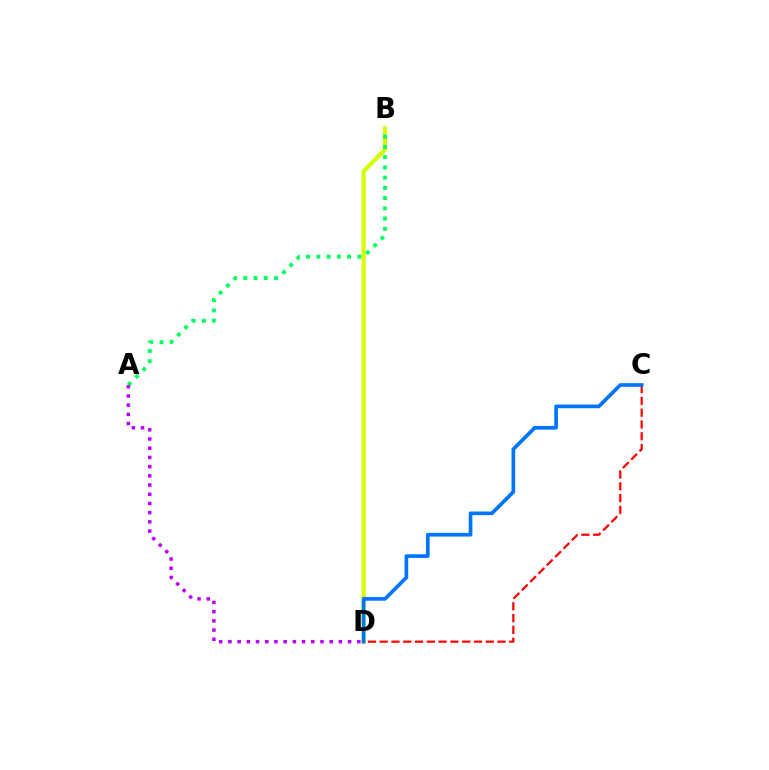{('B', 'D'): [{'color': '#d1ff00', 'line_style': 'solid', 'thickness': 2.98}], ('C', 'D'): [{'color': '#ff0000', 'line_style': 'dashed', 'thickness': 1.6}, {'color': '#0074ff', 'line_style': 'solid', 'thickness': 2.64}], ('A', 'B'): [{'color': '#00ff5c', 'line_style': 'dotted', 'thickness': 2.78}], ('A', 'D'): [{'color': '#b900ff', 'line_style': 'dotted', 'thickness': 2.5}]}